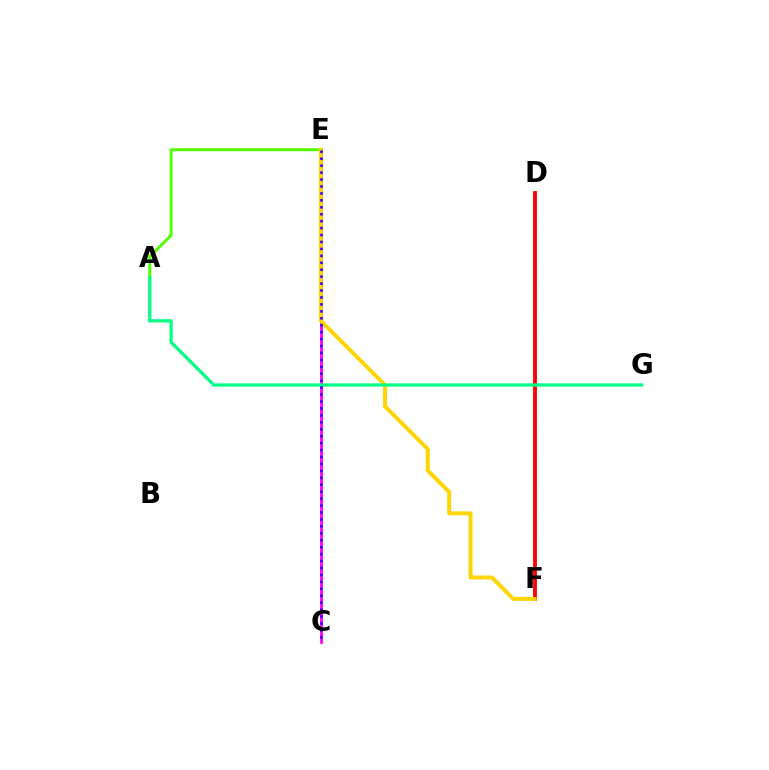{('C', 'E'): [{'color': '#ff00ed', 'line_style': 'solid', 'thickness': 2.01}, {'color': '#3700ff', 'line_style': 'dotted', 'thickness': 1.88}], ('D', 'F'): [{'color': '#009eff', 'line_style': 'dotted', 'thickness': 2.06}, {'color': '#ff0000', 'line_style': 'solid', 'thickness': 2.75}], ('A', 'E'): [{'color': '#4fff00', 'line_style': 'solid', 'thickness': 2.11}], ('E', 'F'): [{'color': '#ffd500', 'line_style': 'solid', 'thickness': 2.85}], ('A', 'G'): [{'color': '#00ff86', 'line_style': 'solid', 'thickness': 2.36}]}